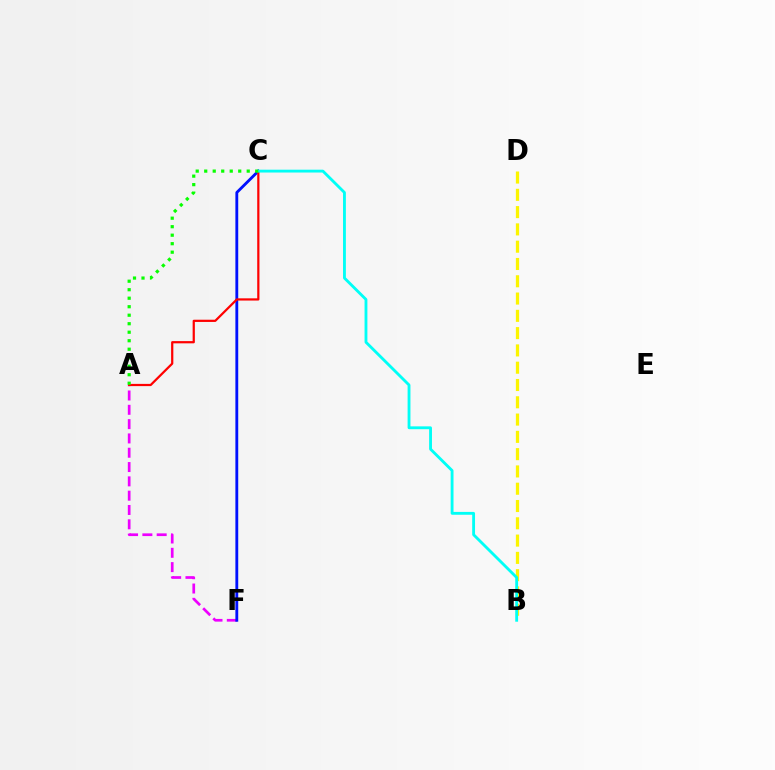{('A', 'F'): [{'color': '#ee00ff', 'line_style': 'dashed', 'thickness': 1.94}], ('B', 'D'): [{'color': '#fcf500', 'line_style': 'dashed', 'thickness': 2.35}], ('C', 'F'): [{'color': '#0010ff', 'line_style': 'solid', 'thickness': 2.05}], ('A', 'C'): [{'color': '#ff0000', 'line_style': 'solid', 'thickness': 1.6}, {'color': '#08ff00', 'line_style': 'dotted', 'thickness': 2.31}], ('B', 'C'): [{'color': '#00fff6', 'line_style': 'solid', 'thickness': 2.05}]}